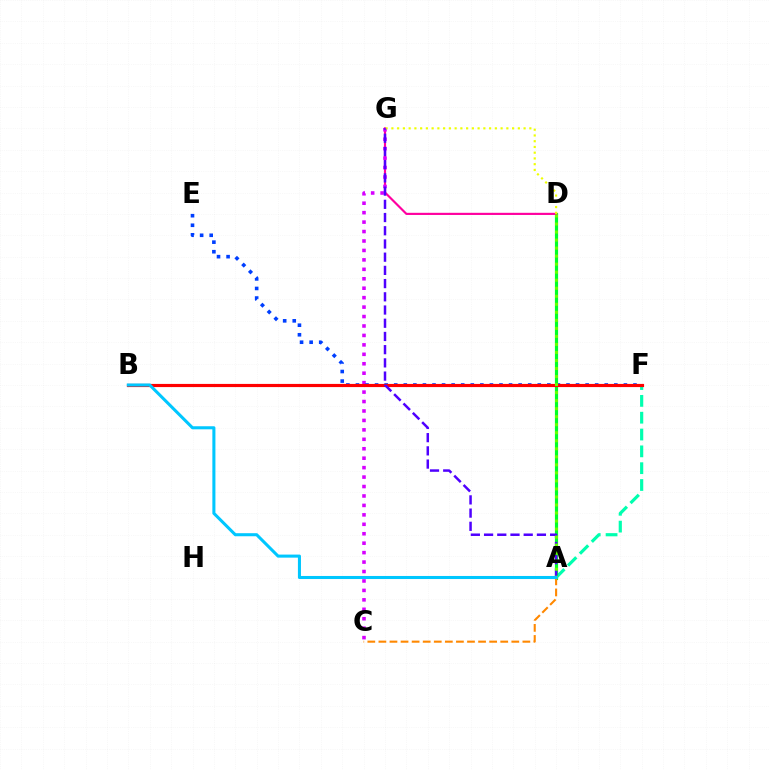{('A', 'F'): [{'color': '#00ffaf', 'line_style': 'dashed', 'thickness': 2.29}], ('A', 'D'): [{'color': '#00ff27', 'line_style': 'solid', 'thickness': 2.28}, {'color': '#66ff00', 'line_style': 'dotted', 'thickness': 2.18}], ('D', 'G'): [{'color': '#ff00a0', 'line_style': 'solid', 'thickness': 1.55}, {'color': '#eeff00', 'line_style': 'dotted', 'thickness': 1.56}], ('C', 'G'): [{'color': '#d600ff', 'line_style': 'dotted', 'thickness': 2.57}], ('E', 'F'): [{'color': '#003fff', 'line_style': 'dotted', 'thickness': 2.6}], ('A', 'C'): [{'color': '#ff8800', 'line_style': 'dashed', 'thickness': 1.5}], ('B', 'F'): [{'color': '#ff0000', 'line_style': 'solid', 'thickness': 2.28}], ('A', 'G'): [{'color': '#4f00ff', 'line_style': 'dashed', 'thickness': 1.79}], ('A', 'B'): [{'color': '#00c7ff', 'line_style': 'solid', 'thickness': 2.2}]}